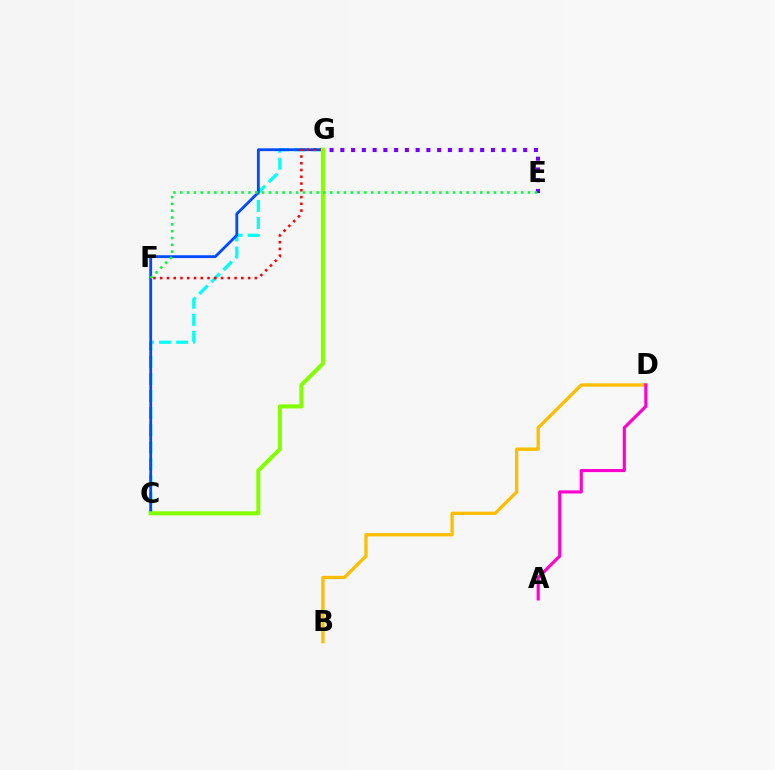{('E', 'G'): [{'color': '#7200ff', 'line_style': 'dotted', 'thickness': 2.92}], ('B', 'D'): [{'color': '#ffbd00', 'line_style': 'solid', 'thickness': 2.37}], ('C', 'G'): [{'color': '#00fff6', 'line_style': 'dashed', 'thickness': 2.31}, {'color': '#004bff', 'line_style': 'solid', 'thickness': 2.03}, {'color': '#84ff00', 'line_style': 'solid', 'thickness': 2.91}], ('A', 'D'): [{'color': '#ff00cf', 'line_style': 'solid', 'thickness': 2.25}], ('F', 'G'): [{'color': '#ff0000', 'line_style': 'dotted', 'thickness': 1.84}], ('E', 'F'): [{'color': '#00ff39', 'line_style': 'dotted', 'thickness': 1.85}]}